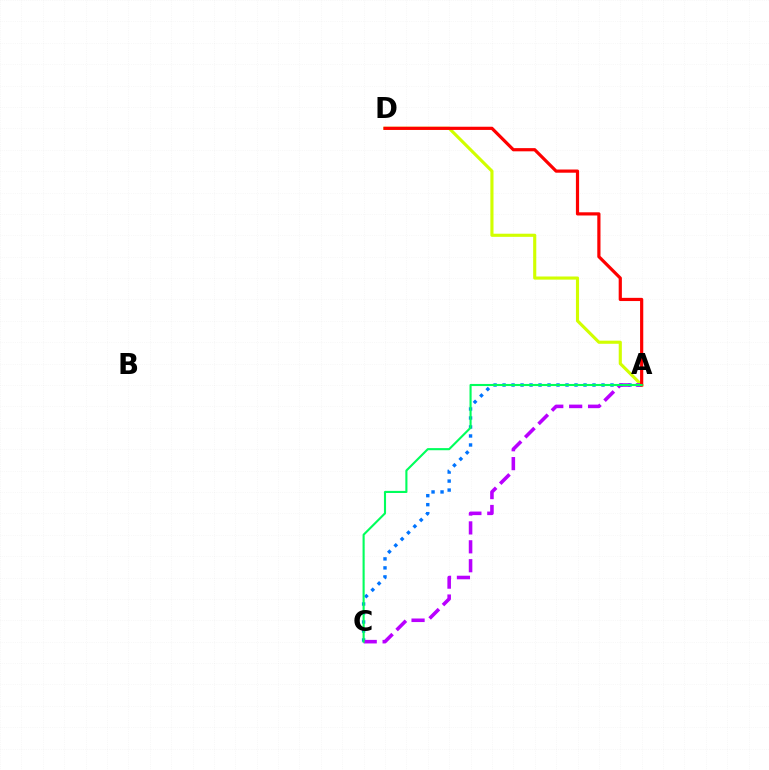{('A', 'C'): [{'color': '#0074ff', 'line_style': 'dotted', 'thickness': 2.44}, {'color': '#b900ff', 'line_style': 'dashed', 'thickness': 2.57}, {'color': '#00ff5c', 'line_style': 'solid', 'thickness': 1.52}], ('A', 'D'): [{'color': '#d1ff00', 'line_style': 'solid', 'thickness': 2.25}, {'color': '#ff0000', 'line_style': 'solid', 'thickness': 2.3}]}